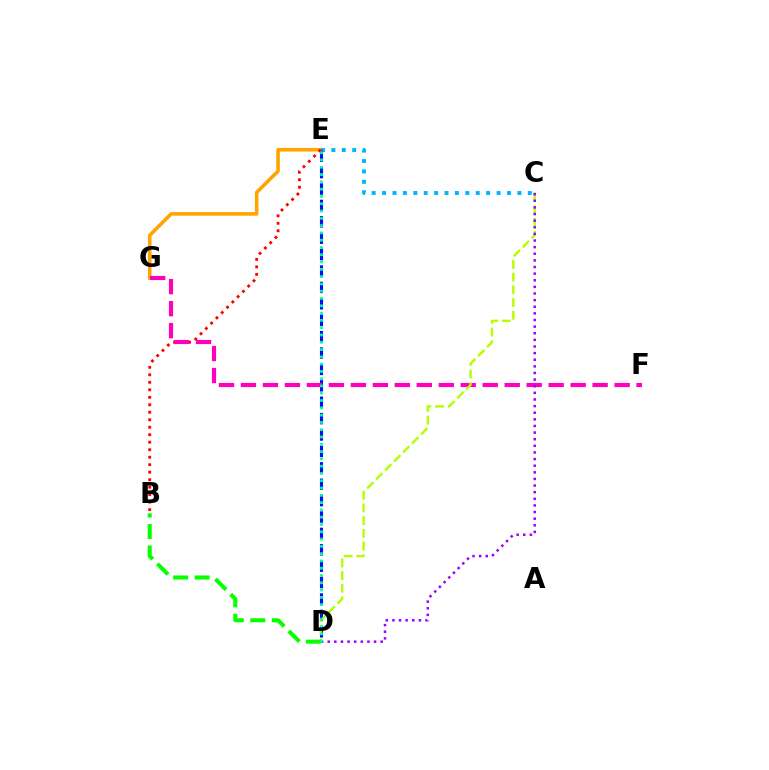{('E', 'G'): [{'color': '#ffa500', 'line_style': 'solid', 'thickness': 2.59}], ('C', 'E'): [{'color': '#00b5ff', 'line_style': 'dotted', 'thickness': 2.83}], ('D', 'E'): [{'color': '#0010ff', 'line_style': 'dashed', 'thickness': 2.23}, {'color': '#00ff9d', 'line_style': 'dotted', 'thickness': 1.98}], ('B', 'E'): [{'color': '#ff0000', 'line_style': 'dotted', 'thickness': 2.04}], ('F', 'G'): [{'color': '#ff00bd', 'line_style': 'dashed', 'thickness': 2.99}], ('C', 'D'): [{'color': '#b3ff00', 'line_style': 'dashed', 'thickness': 1.73}, {'color': '#9b00ff', 'line_style': 'dotted', 'thickness': 1.8}], ('B', 'D'): [{'color': '#08ff00', 'line_style': 'dashed', 'thickness': 2.92}]}